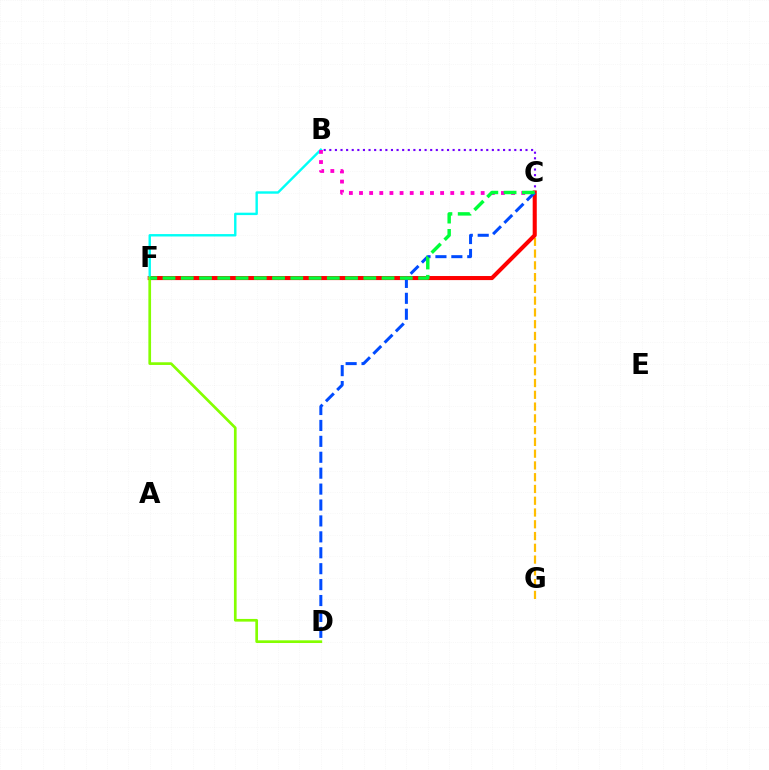{('C', 'G'): [{'color': '#ffbd00', 'line_style': 'dashed', 'thickness': 1.6}], ('B', 'C'): [{'color': '#7200ff', 'line_style': 'dotted', 'thickness': 1.52}, {'color': '#ff00cf', 'line_style': 'dotted', 'thickness': 2.75}], ('C', 'F'): [{'color': '#ff0000', 'line_style': 'solid', 'thickness': 2.93}, {'color': '#00ff39', 'line_style': 'dashed', 'thickness': 2.48}], ('B', 'F'): [{'color': '#00fff6', 'line_style': 'solid', 'thickness': 1.73}], ('D', 'F'): [{'color': '#84ff00', 'line_style': 'solid', 'thickness': 1.94}], ('C', 'D'): [{'color': '#004bff', 'line_style': 'dashed', 'thickness': 2.16}]}